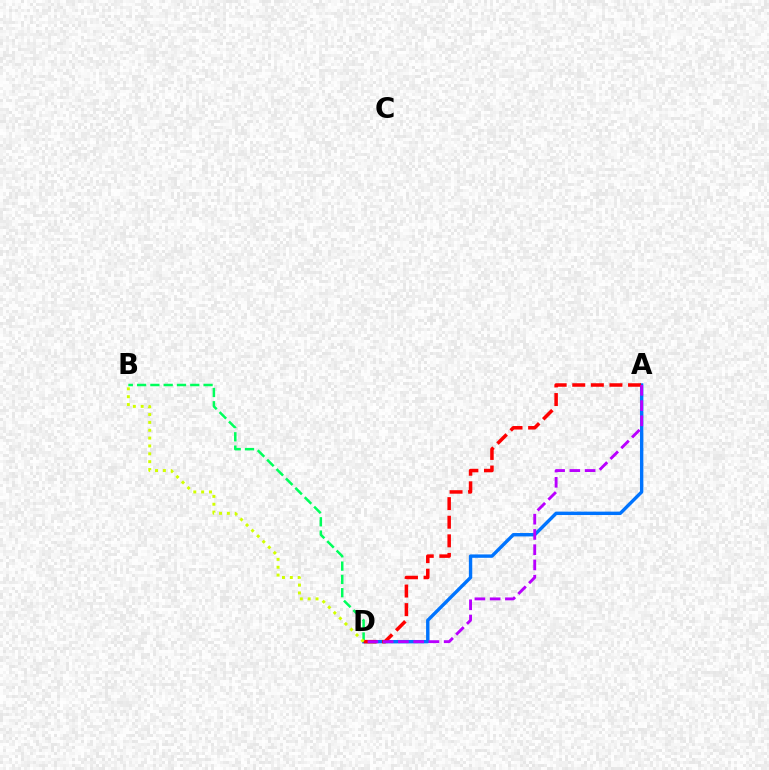{('A', 'D'): [{'color': '#0074ff', 'line_style': 'solid', 'thickness': 2.44}, {'color': '#ff0000', 'line_style': 'dashed', 'thickness': 2.53}, {'color': '#b900ff', 'line_style': 'dashed', 'thickness': 2.07}], ('B', 'D'): [{'color': '#00ff5c', 'line_style': 'dashed', 'thickness': 1.81}, {'color': '#d1ff00', 'line_style': 'dotted', 'thickness': 2.13}]}